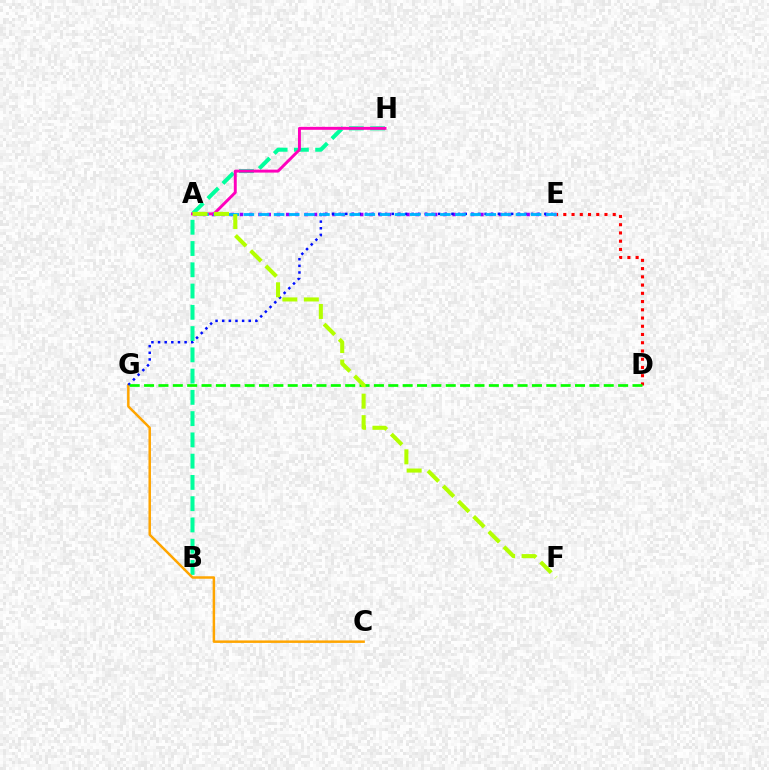{('B', 'H'): [{'color': '#00ff9d', 'line_style': 'dashed', 'thickness': 2.89}], ('D', 'E'): [{'color': '#ff0000', 'line_style': 'dotted', 'thickness': 2.24}], ('C', 'G'): [{'color': '#ffa500', 'line_style': 'solid', 'thickness': 1.79}], ('A', 'E'): [{'color': '#9b00ff', 'line_style': 'dotted', 'thickness': 2.51}, {'color': '#00b5ff', 'line_style': 'dashed', 'thickness': 2.05}], ('A', 'H'): [{'color': '#ff00bd', 'line_style': 'solid', 'thickness': 2.12}], ('E', 'G'): [{'color': '#0010ff', 'line_style': 'dotted', 'thickness': 1.8}], ('D', 'G'): [{'color': '#08ff00', 'line_style': 'dashed', 'thickness': 1.95}], ('A', 'F'): [{'color': '#b3ff00', 'line_style': 'dashed', 'thickness': 2.92}]}